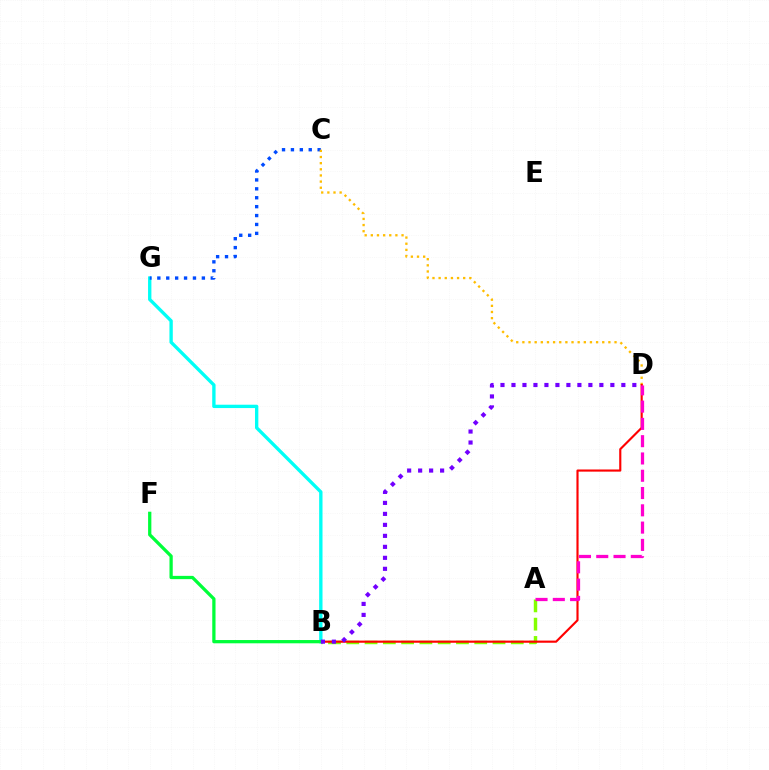{('B', 'G'): [{'color': '#00fff6', 'line_style': 'solid', 'thickness': 2.41}], ('C', 'G'): [{'color': '#004bff', 'line_style': 'dotted', 'thickness': 2.42}], ('C', 'D'): [{'color': '#ffbd00', 'line_style': 'dotted', 'thickness': 1.67}], ('A', 'B'): [{'color': '#84ff00', 'line_style': 'dashed', 'thickness': 2.48}], ('B', 'D'): [{'color': '#ff0000', 'line_style': 'solid', 'thickness': 1.54}, {'color': '#7200ff', 'line_style': 'dotted', 'thickness': 2.99}], ('A', 'D'): [{'color': '#ff00cf', 'line_style': 'dashed', 'thickness': 2.35}], ('B', 'F'): [{'color': '#00ff39', 'line_style': 'solid', 'thickness': 2.35}]}